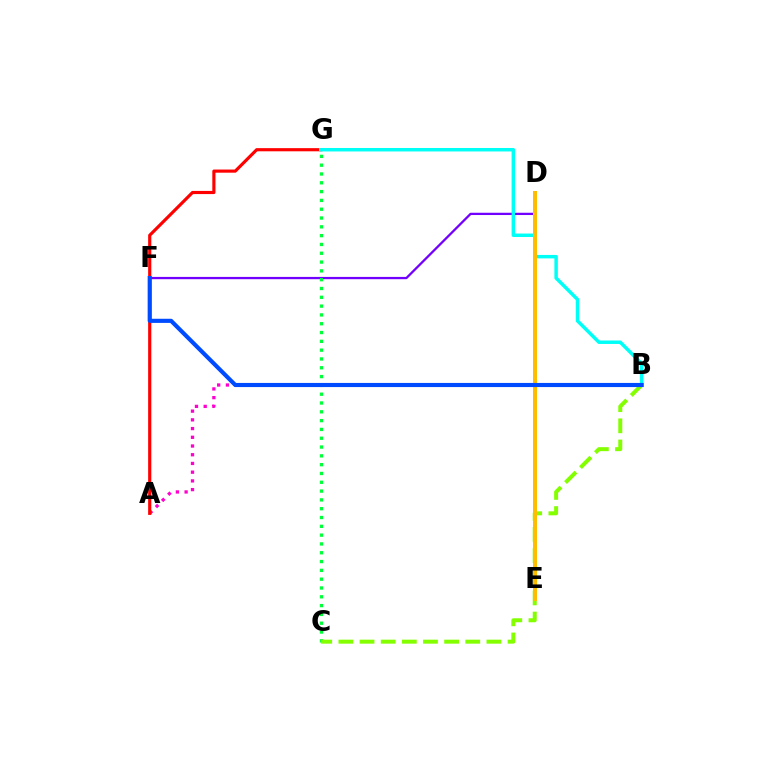{('A', 'B'): [{'color': '#ff00cf', 'line_style': 'dotted', 'thickness': 2.37}], ('A', 'G'): [{'color': '#ff0000', 'line_style': 'solid', 'thickness': 2.27}], ('D', 'F'): [{'color': '#7200ff', 'line_style': 'solid', 'thickness': 1.64}], ('B', 'G'): [{'color': '#00fff6', 'line_style': 'solid', 'thickness': 2.5}], ('C', 'G'): [{'color': '#00ff39', 'line_style': 'dotted', 'thickness': 2.39}], ('B', 'C'): [{'color': '#84ff00', 'line_style': 'dashed', 'thickness': 2.87}], ('D', 'E'): [{'color': '#ffbd00', 'line_style': 'solid', 'thickness': 2.87}], ('B', 'F'): [{'color': '#004bff', 'line_style': 'solid', 'thickness': 2.97}]}